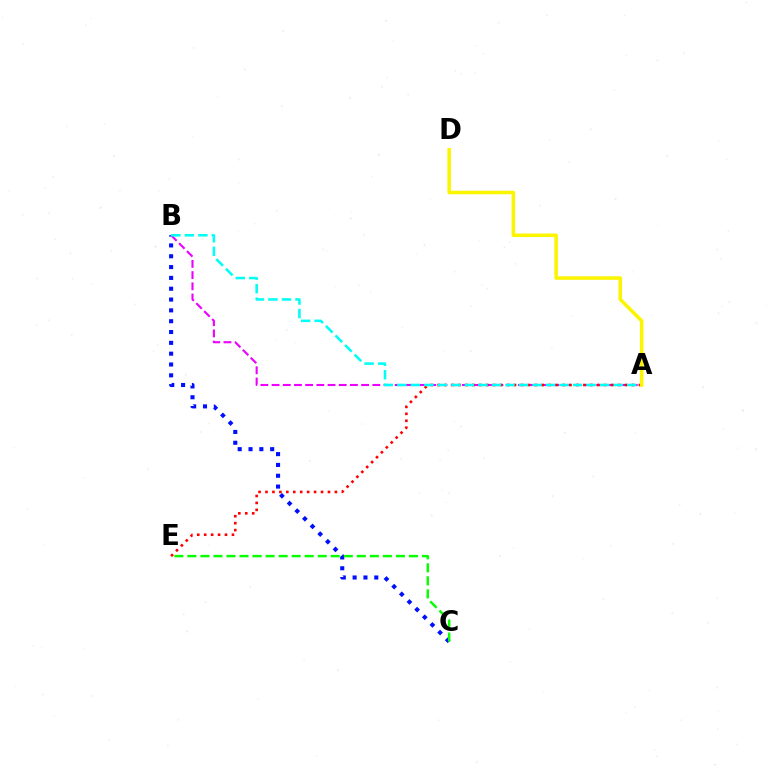{('B', 'C'): [{'color': '#0010ff', 'line_style': 'dotted', 'thickness': 2.94}], ('A', 'B'): [{'color': '#ee00ff', 'line_style': 'dashed', 'thickness': 1.52}, {'color': '#00fff6', 'line_style': 'dashed', 'thickness': 1.84}], ('A', 'E'): [{'color': '#ff0000', 'line_style': 'dotted', 'thickness': 1.89}], ('C', 'E'): [{'color': '#08ff00', 'line_style': 'dashed', 'thickness': 1.77}], ('A', 'D'): [{'color': '#fcf500', 'line_style': 'solid', 'thickness': 2.55}]}